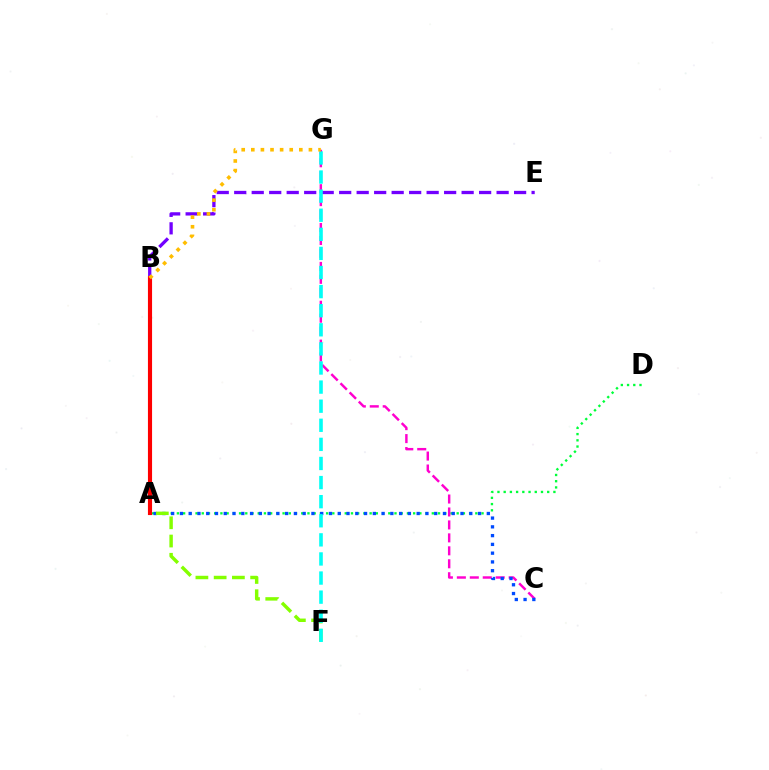{('A', 'D'): [{'color': '#00ff39', 'line_style': 'dotted', 'thickness': 1.69}], ('B', 'E'): [{'color': '#7200ff', 'line_style': 'dashed', 'thickness': 2.38}], ('C', 'G'): [{'color': '#ff00cf', 'line_style': 'dashed', 'thickness': 1.76}], ('A', 'C'): [{'color': '#004bff', 'line_style': 'dotted', 'thickness': 2.38}], ('A', 'F'): [{'color': '#84ff00', 'line_style': 'dashed', 'thickness': 2.48}], ('F', 'G'): [{'color': '#00fff6', 'line_style': 'dashed', 'thickness': 2.59}], ('A', 'B'): [{'color': '#ff0000', 'line_style': 'solid', 'thickness': 2.97}], ('B', 'G'): [{'color': '#ffbd00', 'line_style': 'dotted', 'thickness': 2.61}]}